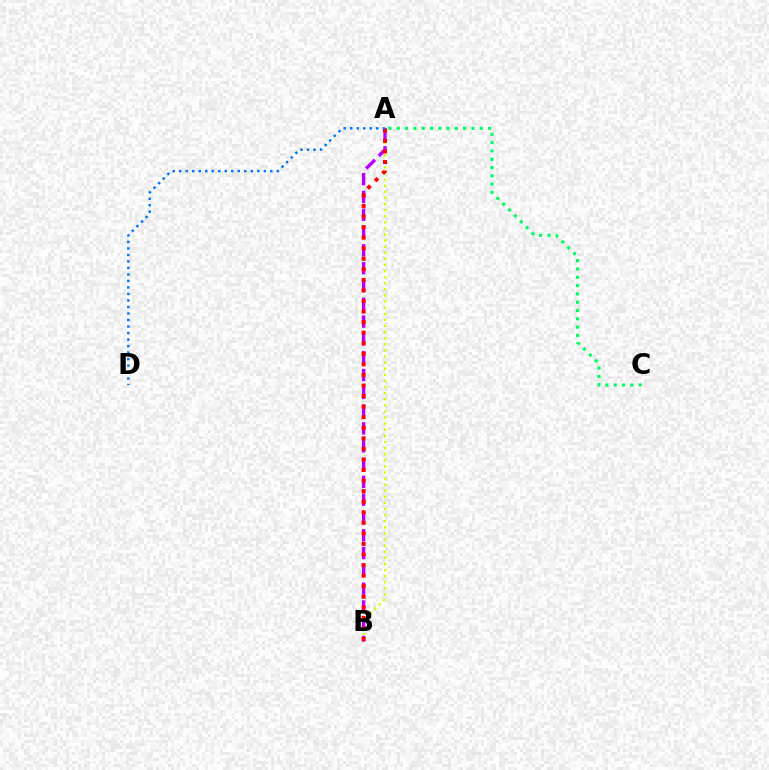{('A', 'B'): [{'color': '#d1ff00', 'line_style': 'dotted', 'thickness': 1.66}, {'color': '#b900ff', 'line_style': 'dashed', 'thickness': 2.42}, {'color': '#ff0000', 'line_style': 'dotted', 'thickness': 2.87}], ('A', 'C'): [{'color': '#00ff5c', 'line_style': 'dotted', 'thickness': 2.26}], ('A', 'D'): [{'color': '#0074ff', 'line_style': 'dotted', 'thickness': 1.77}]}